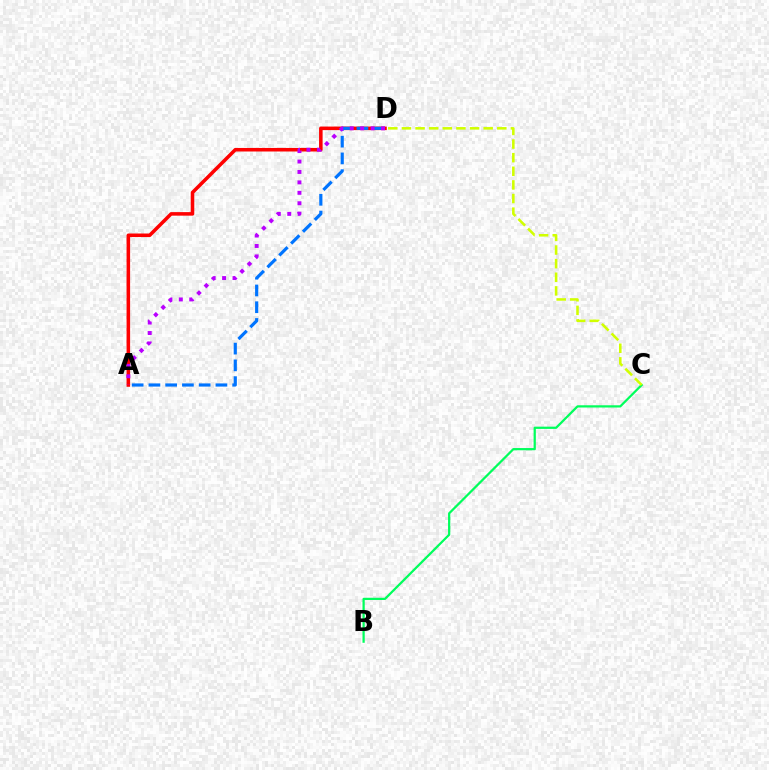{('A', 'D'): [{'color': '#ff0000', 'line_style': 'solid', 'thickness': 2.55}, {'color': '#0074ff', 'line_style': 'dashed', 'thickness': 2.28}, {'color': '#b900ff', 'line_style': 'dotted', 'thickness': 2.83}], ('B', 'C'): [{'color': '#00ff5c', 'line_style': 'solid', 'thickness': 1.61}], ('C', 'D'): [{'color': '#d1ff00', 'line_style': 'dashed', 'thickness': 1.85}]}